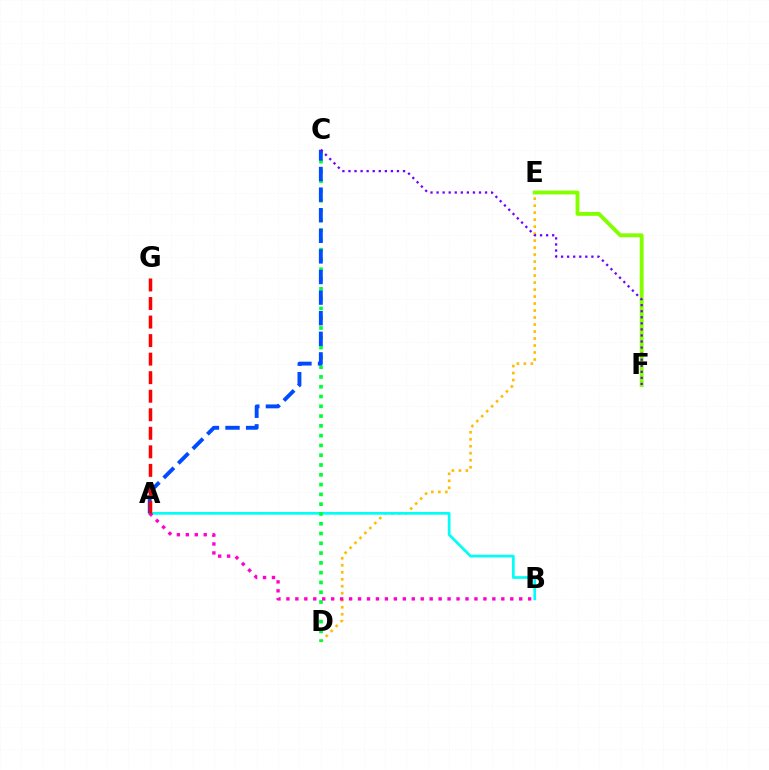{('D', 'E'): [{'color': '#ffbd00', 'line_style': 'dotted', 'thickness': 1.9}], ('A', 'B'): [{'color': '#00fff6', 'line_style': 'solid', 'thickness': 1.95}, {'color': '#ff00cf', 'line_style': 'dotted', 'thickness': 2.43}], ('E', 'F'): [{'color': '#84ff00', 'line_style': 'solid', 'thickness': 2.8}], ('C', 'D'): [{'color': '#00ff39', 'line_style': 'dotted', 'thickness': 2.66}], ('A', 'C'): [{'color': '#004bff', 'line_style': 'dashed', 'thickness': 2.8}], ('A', 'G'): [{'color': '#ff0000', 'line_style': 'dashed', 'thickness': 2.52}], ('C', 'F'): [{'color': '#7200ff', 'line_style': 'dotted', 'thickness': 1.65}]}